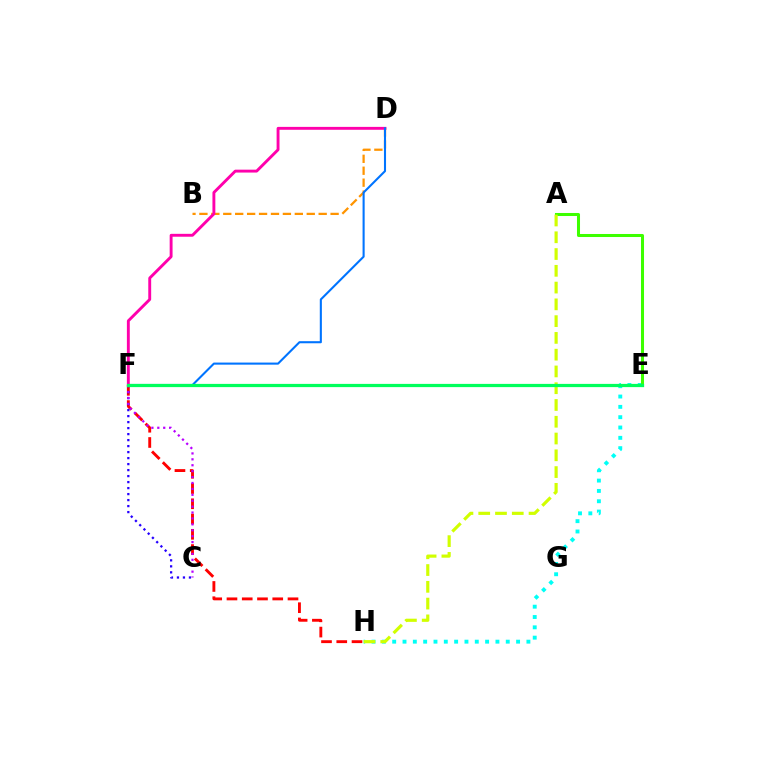{('F', 'H'): [{'color': '#ff0000', 'line_style': 'dashed', 'thickness': 2.07}], ('E', 'H'): [{'color': '#00fff6', 'line_style': 'dotted', 'thickness': 2.81}], ('A', 'E'): [{'color': '#3dff00', 'line_style': 'solid', 'thickness': 2.18}], ('C', 'F'): [{'color': '#2500ff', 'line_style': 'dotted', 'thickness': 1.63}, {'color': '#b900ff', 'line_style': 'dotted', 'thickness': 1.61}], ('A', 'H'): [{'color': '#d1ff00', 'line_style': 'dashed', 'thickness': 2.28}], ('B', 'D'): [{'color': '#ff9400', 'line_style': 'dashed', 'thickness': 1.62}], ('D', 'F'): [{'color': '#ff00ac', 'line_style': 'solid', 'thickness': 2.08}, {'color': '#0074ff', 'line_style': 'solid', 'thickness': 1.5}], ('E', 'F'): [{'color': '#00ff5c', 'line_style': 'solid', 'thickness': 2.32}]}